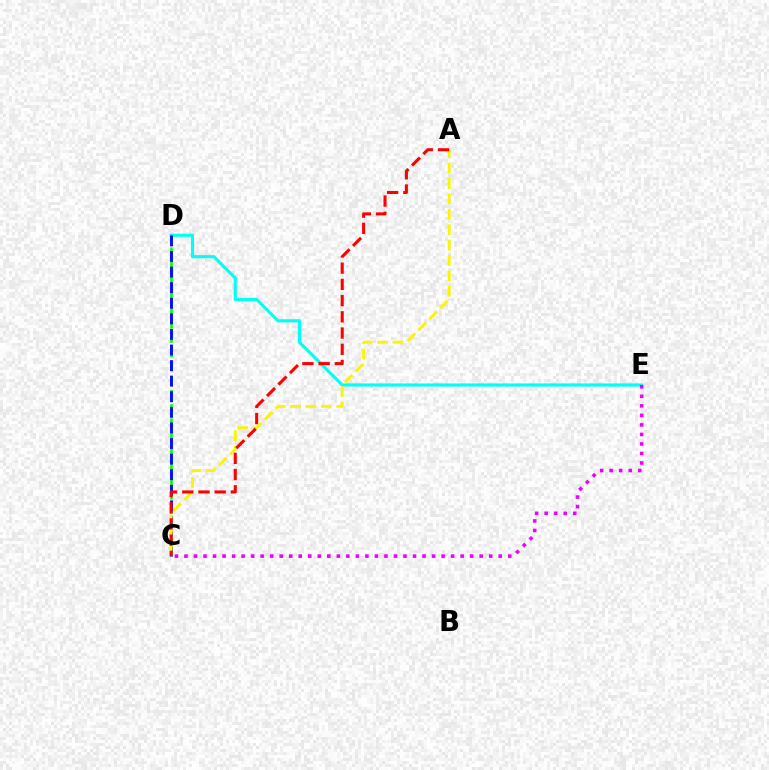{('D', 'E'): [{'color': '#00fff6', 'line_style': 'solid', 'thickness': 2.25}], ('C', 'D'): [{'color': '#08ff00', 'line_style': 'dashed', 'thickness': 1.93}, {'color': '#0010ff', 'line_style': 'dashed', 'thickness': 2.12}], ('A', 'C'): [{'color': '#fcf500', 'line_style': 'dashed', 'thickness': 2.09}, {'color': '#ff0000', 'line_style': 'dashed', 'thickness': 2.2}], ('C', 'E'): [{'color': '#ee00ff', 'line_style': 'dotted', 'thickness': 2.59}]}